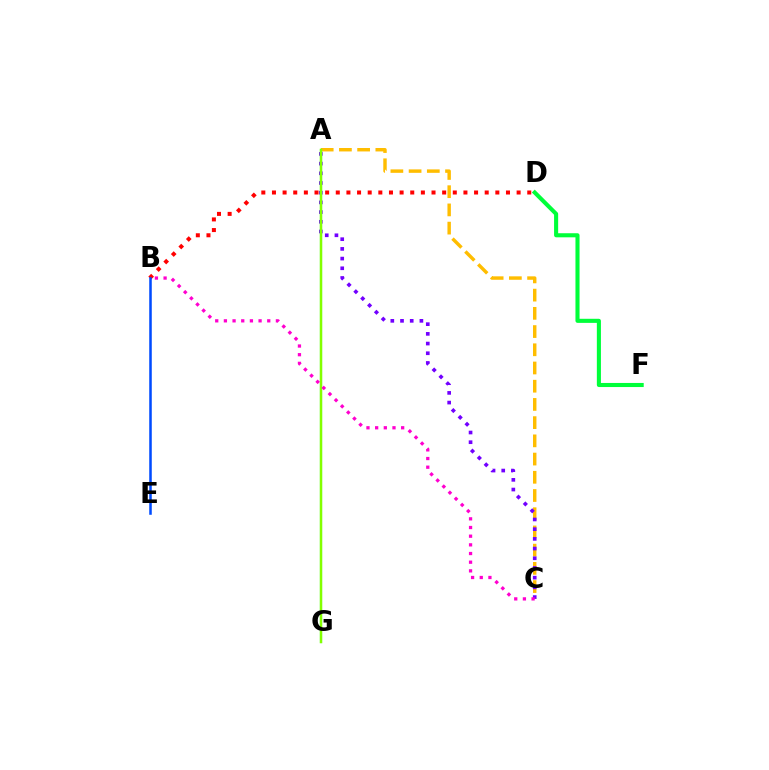{('A', 'C'): [{'color': '#ffbd00', 'line_style': 'dashed', 'thickness': 2.47}, {'color': '#7200ff', 'line_style': 'dotted', 'thickness': 2.63}], ('B', 'D'): [{'color': '#ff0000', 'line_style': 'dotted', 'thickness': 2.89}], ('A', 'G'): [{'color': '#00fff6', 'line_style': 'solid', 'thickness': 1.53}, {'color': '#84ff00', 'line_style': 'solid', 'thickness': 1.78}], ('D', 'F'): [{'color': '#00ff39', 'line_style': 'solid', 'thickness': 2.94}], ('B', 'C'): [{'color': '#ff00cf', 'line_style': 'dotted', 'thickness': 2.36}], ('B', 'E'): [{'color': '#004bff', 'line_style': 'solid', 'thickness': 1.83}]}